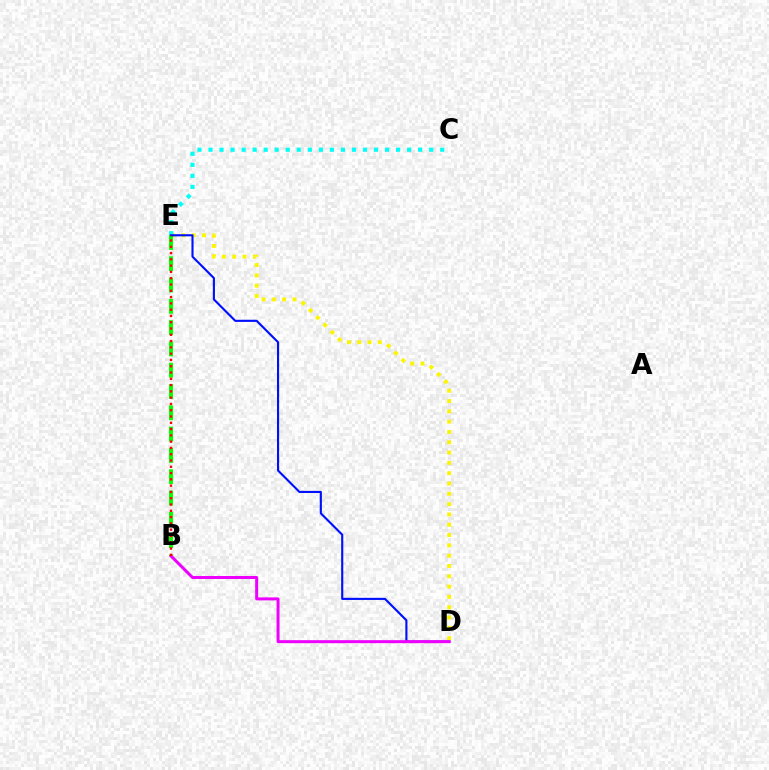{('D', 'E'): [{'color': '#fcf500', 'line_style': 'dotted', 'thickness': 2.8}, {'color': '#0010ff', 'line_style': 'solid', 'thickness': 1.53}], ('C', 'E'): [{'color': '#00fff6', 'line_style': 'dotted', 'thickness': 3.0}], ('B', 'E'): [{'color': '#08ff00', 'line_style': 'dashed', 'thickness': 2.89}, {'color': '#ff0000', 'line_style': 'dotted', 'thickness': 1.71}], ('B', 'D'): [{'color': '#ee00ff', 'line_style': 'solid', 'thickness': 2.16}]}